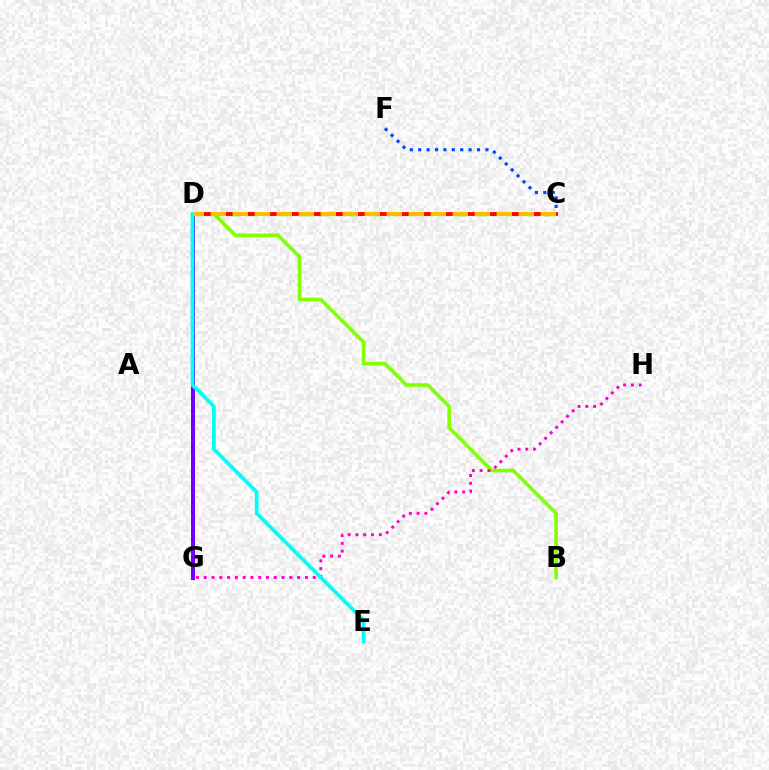{('B', 'D'): [{'color': '#84ff00', 'line_style': 'solid', 'thickness': 2.59}], ('C', 'D'): [{'color': '#00ff39', 'line_style': 'dashed', 'thickness': 2.39}, {'color': '#ff0000', 'line_style': 'solid', 'thickness': 2.73}, {'color': '#ffbd00', 'line_style': 'dashed', 'thickness': 2.99}], ('C', 'F'): [{'color': '#004bff', 'line_style': 'dotted', 'thickness': 2.28}], ('G', 'H'): [{'color': '#ff00cf', 'line_style': 'dotted', 'thickness': 2.11}], ('D', 'G'): [{'color': '#7200ff', 'line_style': 'solid', 'thickness': 2.88}], ('D', 'E'): [{'color': '#00fff6', 'line_style': 'solid', 'thickness': 2.71}]}